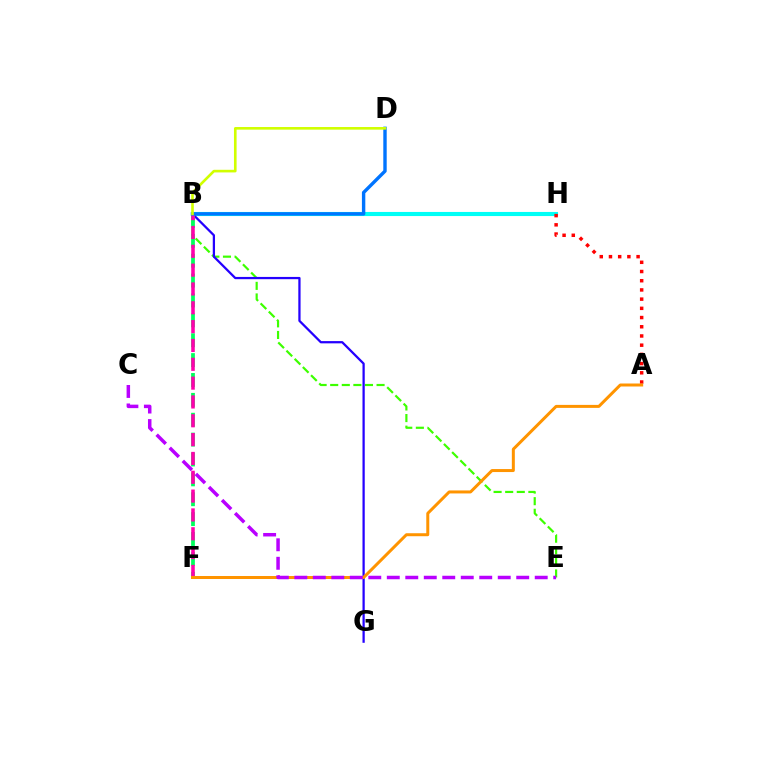{('B', 'E'): [{'color': '#3dff00', 'line_style': 'dashed', 'thickness': 1.57}], ('B', 'H'): [{'color': '#00fff6', 'line_style': 'solid', 'thickness': 2.96}], ('B', 'G'): [{'color': '#2500ff', 'line_style': 'solid', 'thickness': 1.62}], ('B', 'F'): [{'color': '#00ff5c', 'line_style': 'dashed', 'thickness': 2.7}, {'color': '#ff00ac', 'line_style': 'dashed', 'thickness': 2.56}], ('A', 'H'): [{'color': '#ff0000', 'line_style': 'dotted', 'thickness': 2.5}], ('B', 'D'): [{'color': '#0074ff', 'line_style': 'solid', 'thickness': 2.45}, {'color': '#d1ff00', 'line_style': 'solid', 'thickness': 1.89}], ('A', 'F'): [{'color': '#ff9400', 'line_style': 'solid', 'thickness': 2.16}], ('C', 'E'): [{'color': '#b900ff', 'line_style': 'dashed', 'thickness': 2.51}]}